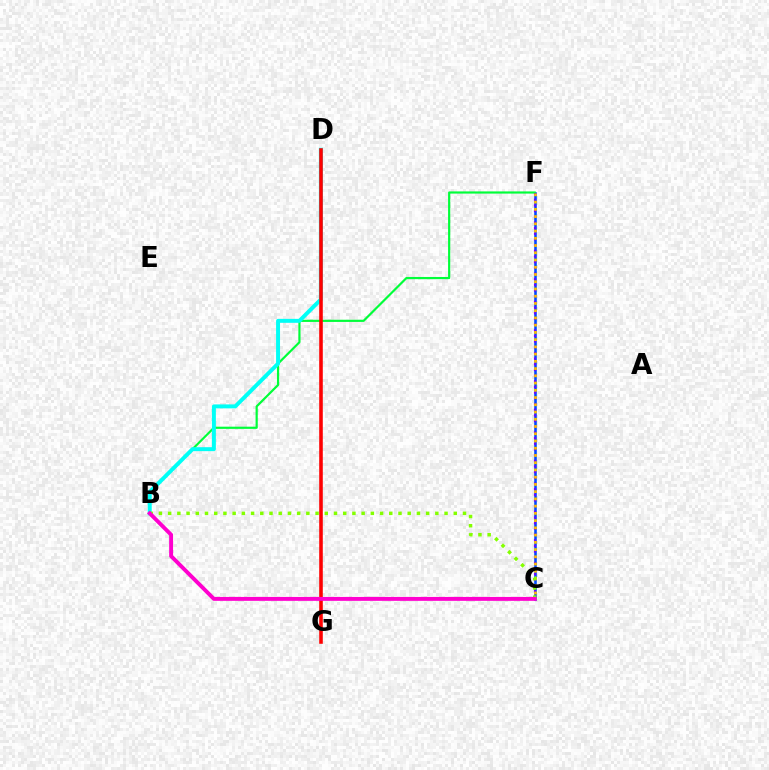{('C', 'F'): [{'color': '#004bff', 'line_style': 'solid', 'thickness': 1.86}, {'color': '#7200ff', 'line_style': 'dotted', 'thickness': 1.54}, {'color': '#ffbd00', 'line_style': 'dotted', 'thickness': 1.97}], ('B', 'F'): [{'color': '#00ff39', 'line_style': 'solid', 'thickness': 1.57}], ('B', 'D'): [{'color': '#00fff6', 'line_style': 'solid', 'thickness': 2.85}], ('D', 'G'): [{'color': '#ff0000', 'line_style': 'solid', 'thickness': 2.58}], ('B', 'C'): [{'color': '#84ff00', 'line_style': 'dotted', 'thickness': 2.5}, {'color': '#ff00cf', 'line_style': 'solid', 'thickness': 2.81}]}